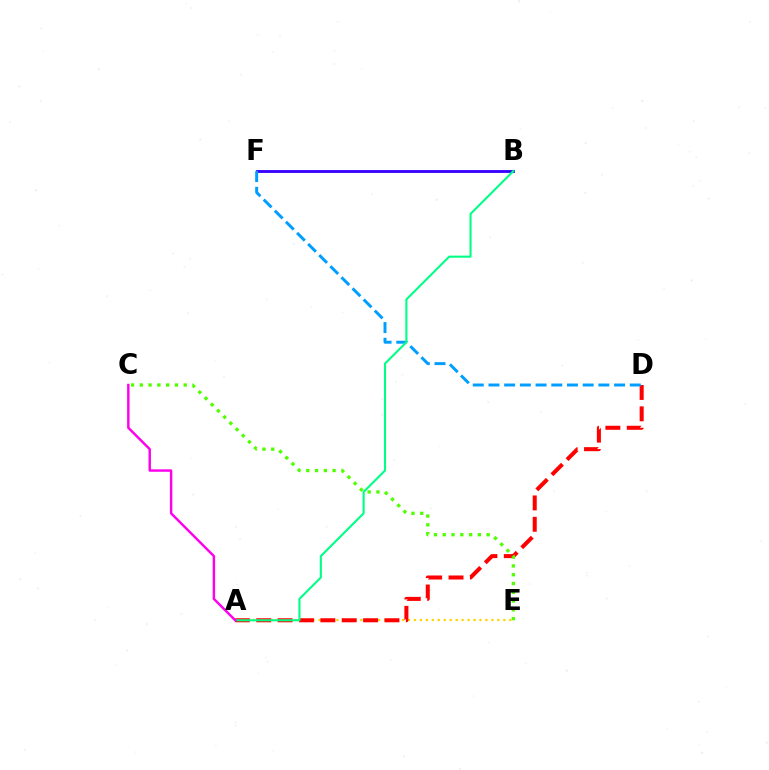{('A', 'E'): [{'color': '#ffd500', 'line_style': 'dotted', 'thickness': 1.62}], ('B', 'F'): [{'color': '#3700ff', 'line_style': 'solid', 'thickness': 2.05}], ('A', 'D'): [{'color': '#ff0000', 'line_style': 'dashed', 'thickness': 2.9}], ('C', 'E'): [{'color': '#4fff00', 'line_style': 'dotted', 'thickness': 2.39}], ('D', 'F'): [{'color': '#009eff', 'line_style': 'dashed', 'thickness': 2.13}], ('A', 'B'): [{'color': '#00ff86', 'line_style': 'solid', 'thickness': 1.51}], ('A', 'C'): [{'color': '#ff00ed', 'line_style': 'solid', 'thickness': 1.76}]}